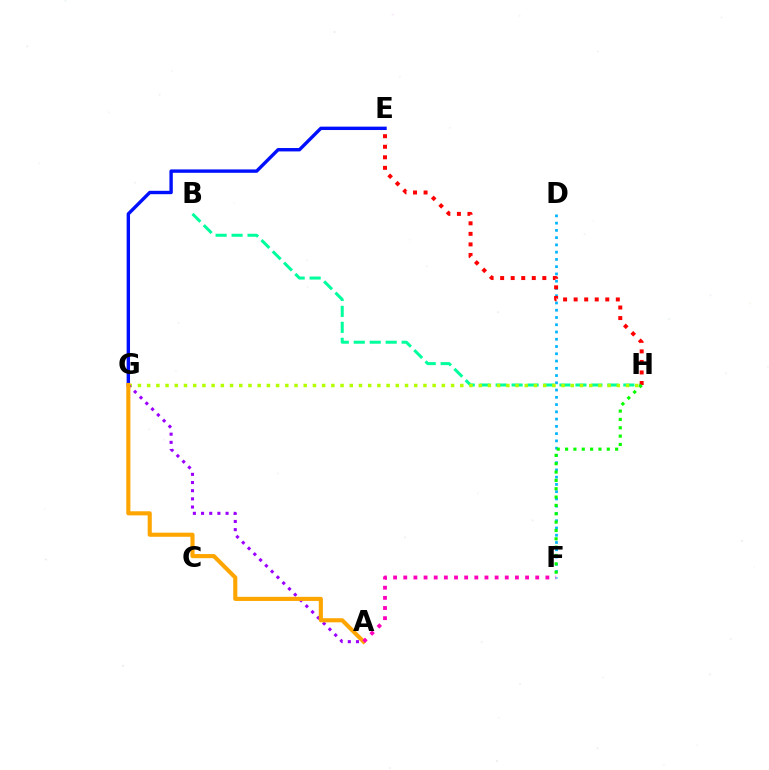{('E', 'G'): [{'color': '#0010ff', 'line_style': 'solid', 'thickness': 2.44}], ('B', 'H'): [{'color': '#00ff9d', 'line_style': 'dashed', 'thickness': 2.17}], ('D', 'F'): [{'color': '#00b5ff', 'line_style': 'dotted', 'thickness': 1.97}], ('G', 'H'): [{'color': '#b3ff00', 'line_style': 'dotted', 'thickness': 2.5}], ('E', 'H'): [{'color': '#ff0000', 'line_style': 'dotted', 'thickness': 2.86}], ('A', 'G'): [{'color': '#9b00ff', 'line_style': 'dotted', 'thickness': 2.22}, {'color': '#ffa500', 'line_style': 'solid', 'thickness': 2.96}], ('F', 'H'): [{'color': '#08ff00', 'line_style': 'dotted', 'thickness': 2.27}], ('A', 'F'): [{'color': '#ff00bd', 'line_style': 'dotted', 'thickness': 2.76}]}